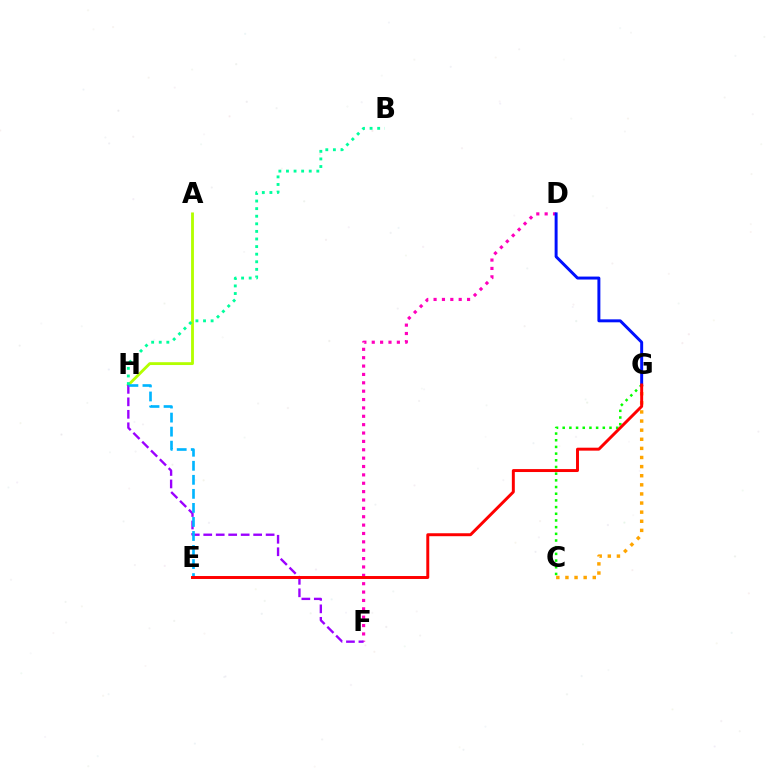{('C', 'G'): [{'color': '#ffa500', 'line_style': 'dotted', 'thickness': 2.48}, {'color': '#08ff00', 'line_style': 'dotted', 'thickness': 1.82}], ('D', 'F'): [{'color': '#ff00bd', 'line_style': 'dotted', 'thickness': 2.27}], ('A', 'H'): [{'color': '#b3ff00', 'line_style': 'solid', 'thickness': 2.04}], ('F', 'H'): [{'color': '#9b00ff', 'line_style': 'dashed', 'thickness': 1.7}], ('E', 'H'): [{'color': '#00b5ff', 'line_style': 'dashed', 'thickness': 1.91}], ('B', 'H'): [{'color': '#00ff9d', 'line_style': 'dotted', 'thickness': 2.06}], ('D', 'G'): [{'color': '#0010ff', 'line_style': 'solid', 'thickness': 2.13}], ('E', 'G'): [{'color': '#ff0000', 'line_style': 'solid', 'thickness': 2.13}]}